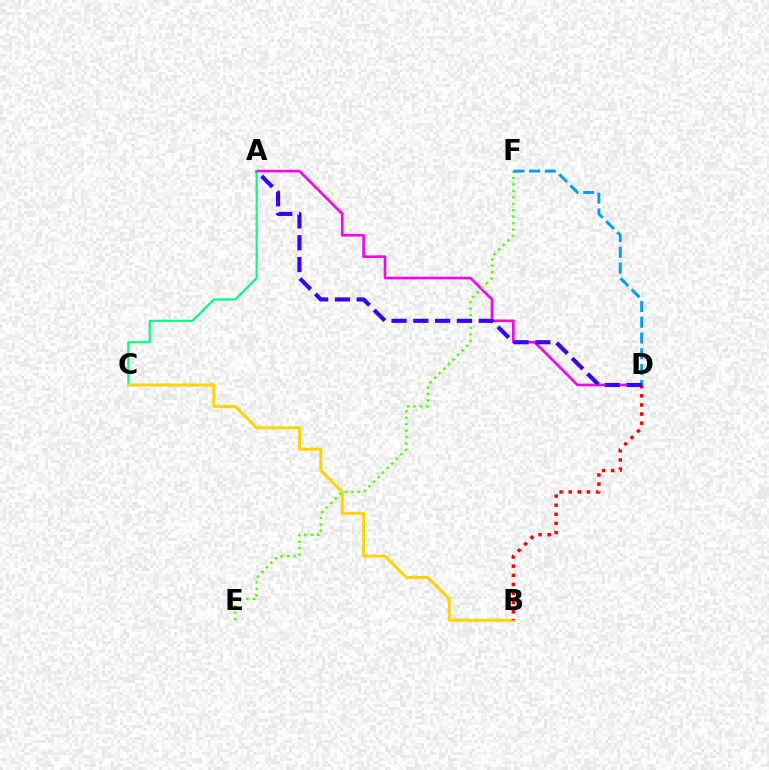{('A', 'D'): [{'color': '#ff00ed', 'line_style': 'solid', 'thickness': 1.89}, {'color': '#3700ff', 'line_style': 'dashed', 'thickness': 2.96}], ('A', 'C'): [{'color': '#00ff86', 'line_style': 'solid', 'thickness': 1.57}], ('B', 'C'): [{'color': '#ffd500', 'line_style': 'solid', 'thickness': 2.17}], ('E', 'F'): [{'color': '#4fff00', 'line_style': 'dotted', 'thickness': 1.75}], ('B', 'D'): [{'color': '#ff0000', 'line_style': 'dotted', 'thickness': 2.48}], ('D', 'F'): [{'color': '#009eff', 'line_style': 'dashed', 'thickness': 2.14}]}